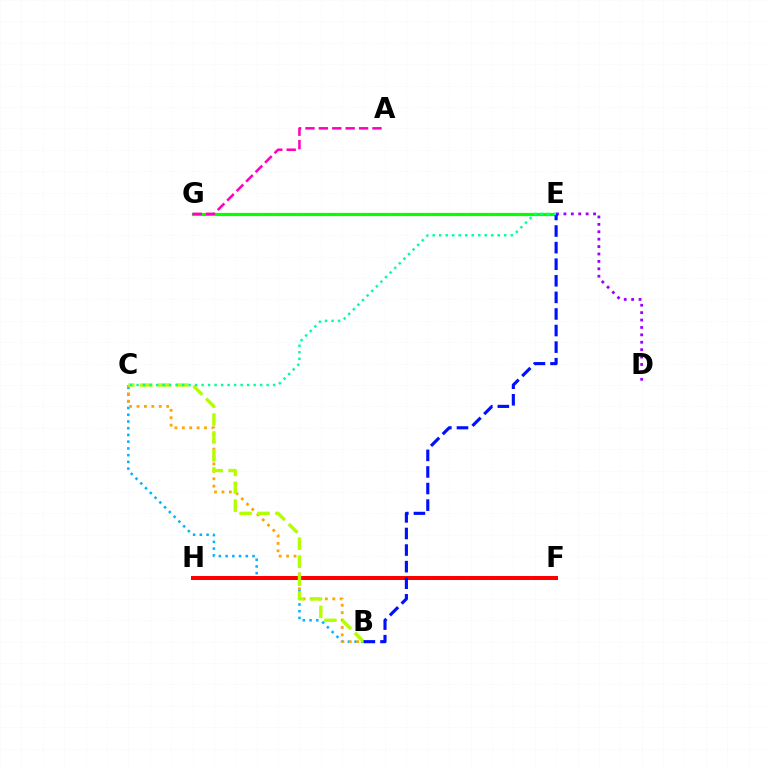{('B', 'C'): [{'color': '#00b5ff', 'line_style': 'dotted', 'thickness': 1.83}, {'color': '#ffa500', 'line_style': 'dotted', 'thickness': 2.01}, {'color': '#b3ff00', 'line_style': 'dashed', 'thickness': 2.43}], ('E', 'G'): [{'color': '#08ff00', 'line_style': 'solid', 'thickness': 2.31}], ('F', 'H'): [{'color': '#ff0000', 'line_style': 'solid', 'thickness': 2.87}], ('D', 'E'): [{'color': '#9b00ff', 'line_style': 'dotted', 'thickness': 2.01}], ('A', 'G'): [{'color': '#ff00bd', 'line_style': 'dashed', 'thickness': 1.82}], ('B', 'E'): [{'color': '#0010ff', 'line_style': 'dashed', 'thickness': 2.25}], ('C', 'E'): [{'color': '#00ff9d', 'line_style': 'dotted', 'thickness': 1.77}]}